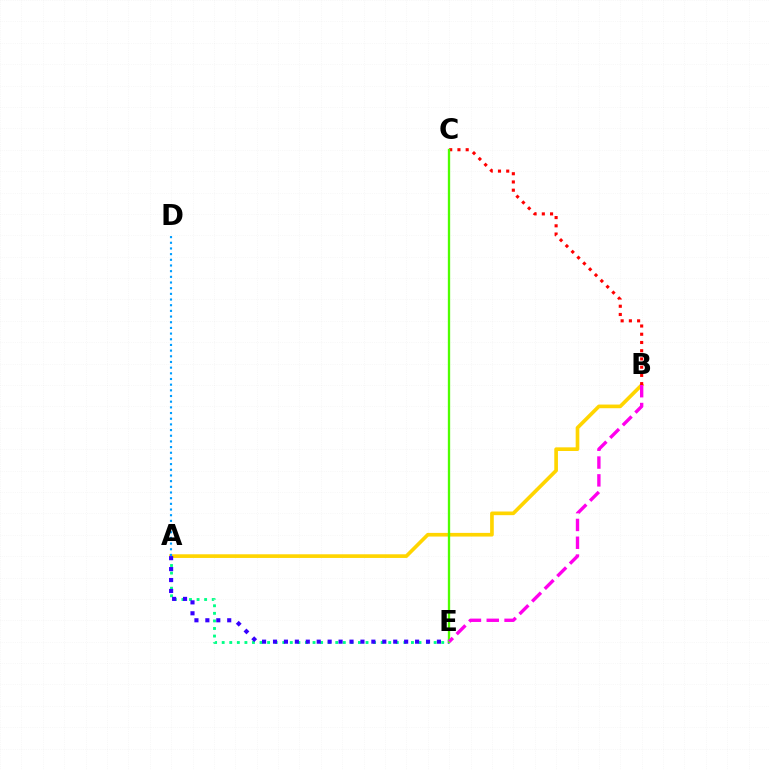{('A', 'E'): [{'color': '#00ff86', 'line_style': 'dotted', 'thickness': 2.06}, {'color': '#3700ff', 'line_style': 'dotted', 'thickness': 2.97}], ('A', 'B'): [{'color': '#ffd500', 'line_style': 'solid', 'thickness': 2.63}], ('B', 'C'): [{'color': '#ff0000', 'line_style': 'dotted', 'thickness': 2.24}], ('C', 'E'): [{'color': '#4fff00', 'line_style': 'solid', 'thickness': 1.67}], ('B', 'E'): [{'color': '#ff00ed', 'line_style': 'dashed', 'thickness': 2.42}], ('A', 'D'): [{'color': '#009eff', 'line_style': 'dotted', 'thickness': 1.54}]}